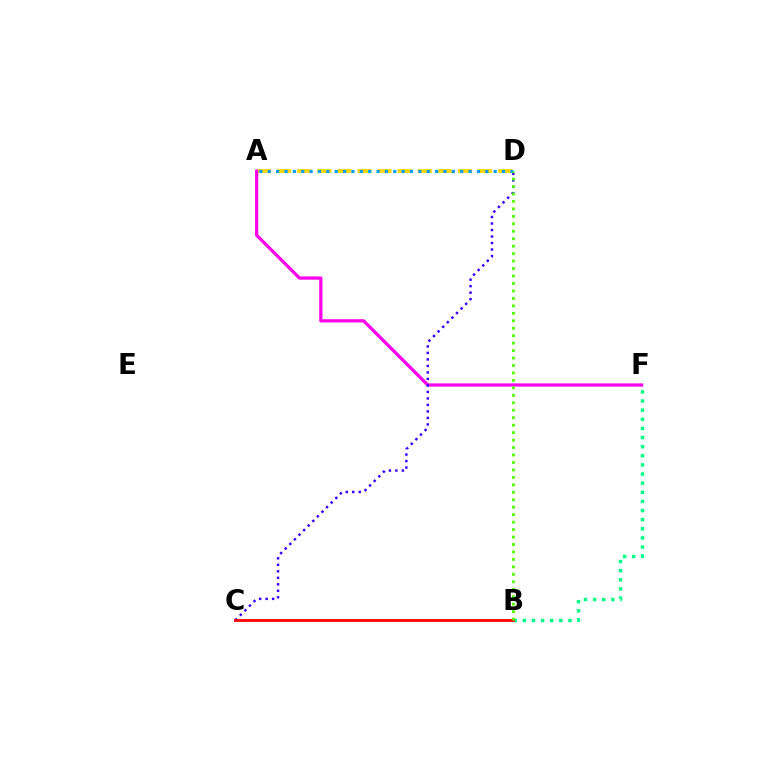{('A', 'D'): [{'color': '#ffd500', 'line_style': 'dashed', 'thickness': 2.73}, {'color': '#009eff', 'line_style': 'dotted', 'thickness': 2.27}], ('A', 'F'): [{'color': '#ff00ed', 'line_style': 'solid', 'thickness': 2.33}], ('B', 'F'): [{'color': '#00ff86', 'line_style': 'dotted', 'thickness': 2.48}], ('C', 'D'): [{'color': '#3700ff', 'line_style': 'dotted', 'thickness': 1.77}], ('B', 'C'): [{'color': '#ff0000', 'line_style': 'solid', 'thickness': 1.99}], ('B', 'D'): [{'color': '#4fff00', 'line_style': 'dotted', 'thickness': 2.03}]}